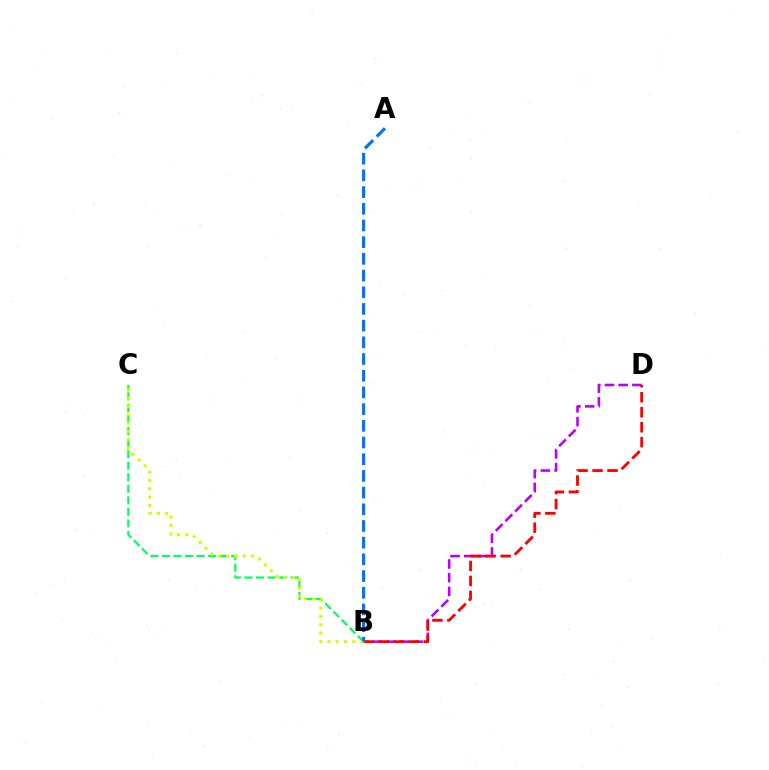{('B', 'D'): [{'color': '#b900ff', 'line_style': 'dashed', 'thickness': 1.86}, {'color': '#ff0000', 'line_style': 'dashed', 'thickness': 2.04}], ('B', 'C'): [{'color': '#00ff5c', 'line_style': 'dashed', 'thickness': 1.57}, {'color': '#d1ff00', 'line_style': 'dotted', 'thickness': 2.25}], ('A', 'B'): [{'color': '#0074ff', 'line_style': 'dashed', 'thickness': 2.27}]}